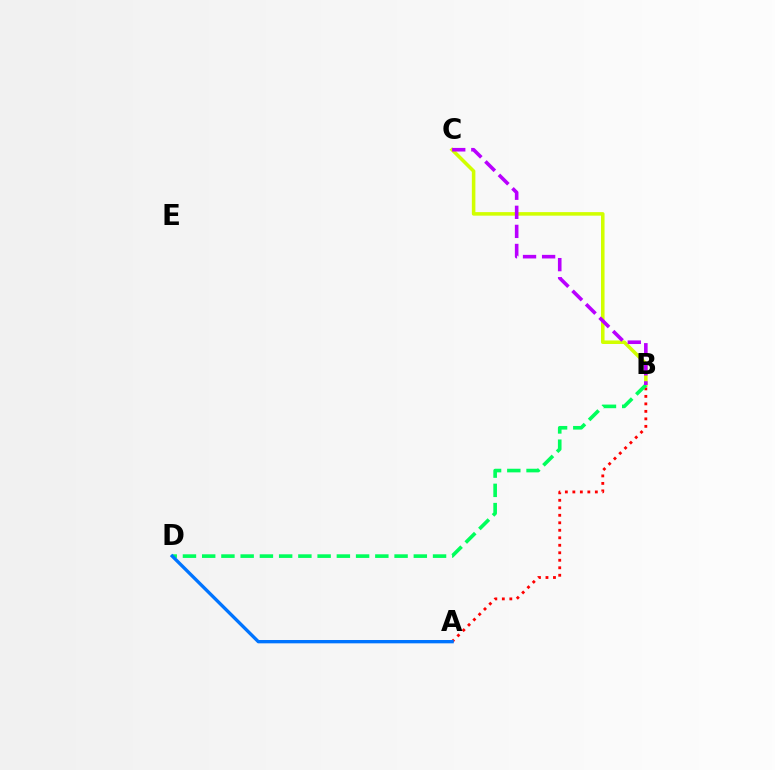{('A', 'B'): [{'color': '#ff0000', 'line_style': 'dotted', 'thickness': 2.04}], ('B', 'C'): [{'color': '#d1ff00', 'line_style': 'solid', 'thickness': 2.55}, {'color': '#b900ff', 'line_style': 'dashed', 'thickness': 2.59}], ('B', 'D'): [{'color': '#00ff5c', 'line_style': 'dashed', 'thickness': 2.61}], ('A', 'D'): [{'color': '#0074ff', 'line_style': 'solid', 'thickness': 2.4}]}